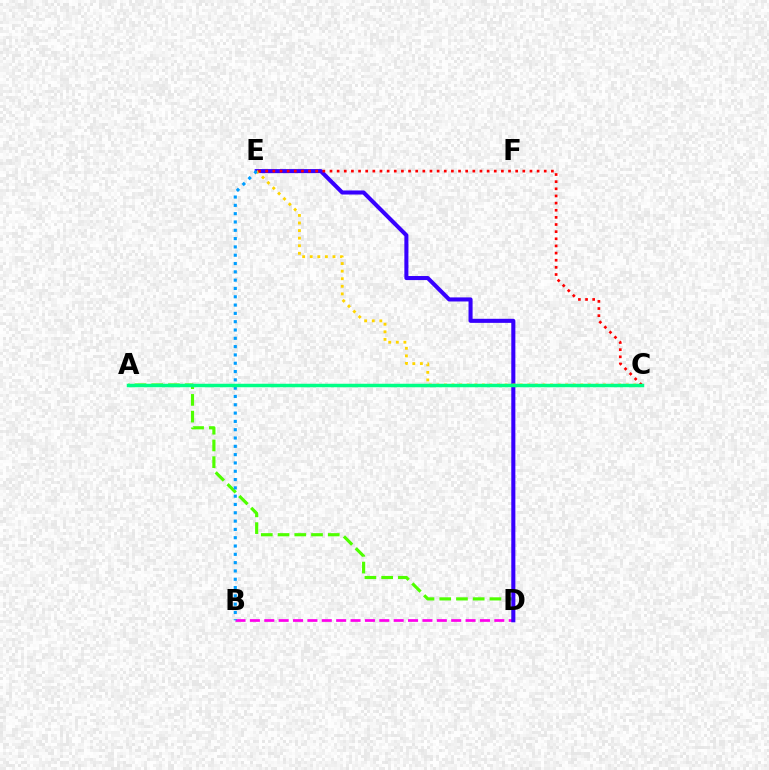{('B', 'D'): [{'color': '#ff00ed', 'line_style': 'dashed', 'thickness': 1.95}], ('A', 'D'): [{'color': '#4fff00', 'line_style': 'dashed', 'thickness': 2.27}], ('D', 'E'): [{'color': '#3700ff', 'line_style': 'solid', 'thickness': 2.92}], ('C', 'E'): [{'color': '#ffd500', 'line_style': 'dotted', 'thickness': 2.06}, {'color': '#ff0000', 'line_style': 'dotted', 'thickness': 1.94}], ('B', 'E'): [{'color': '#009eff', 'line_style': 'dotted', 'thickness': 2.26}], ('A', 'C'): [{'color': '#00ff86', 'line_style': 'solid', 'thickness': 2.51}]}